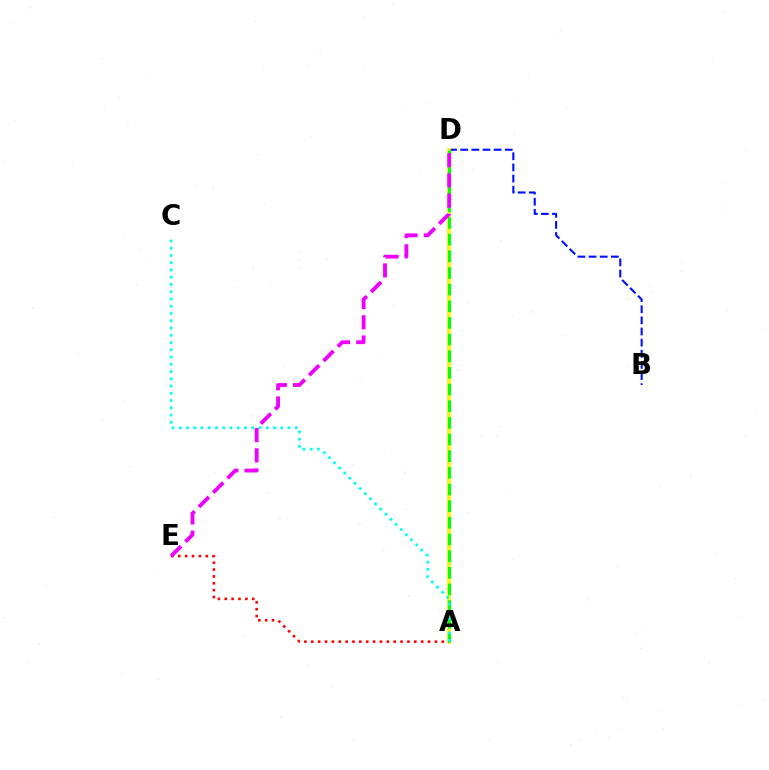{('B', 'D'): [{'color': '#0010ff', 'line_style': 'dashed', 'thickness': 1.51}], ('A', 'D'): [{'color': '#fcf500', 'line_style': 'solid', 'thickness': 2.62}, {'color': '#08ff00', 'line_style': 'dashed', 'thickness': 2.26}], ('A', 'E'): [{'color': '#ff0000', 'line_style': 'dotted', 'thickness': 1.87}], ('A', 'C'): [{'color': '#00fff6', 'line_style': 'dotted', 'thickness': 1.97}], ('D', 'E'): [{'color': '#ee00ff', 'line_style': 'dashed', 'thickness': 2.75}]}